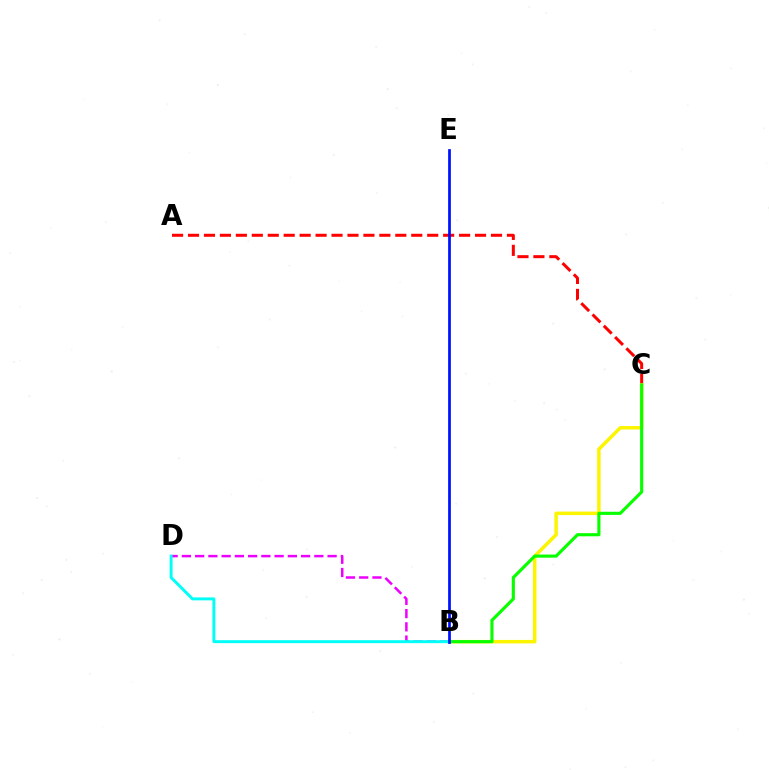{('B', 'D'): [{'color': '#ee00ff', 'line_style': 'dashed', 'thickness': 1.8}, {'color': '#00fff6', 'line_style': 'solid', 'thickness': 2.12}], ('A', 'C'): [{'color': '#ff0000', 'line_style': 'dashed', 'thickness': 2.17}], ('B', 'C'): [{'color': '#fcf500', 'line_style': 'solid', 'thickness': 2.51}, {'color': '#08ff00', 'line_style': 'solid', 'thickness': 2.26}], ('B', 'E'): [{'color': '#0010ff', 'line_style': 'solid', 'thickness': 1.97}]}